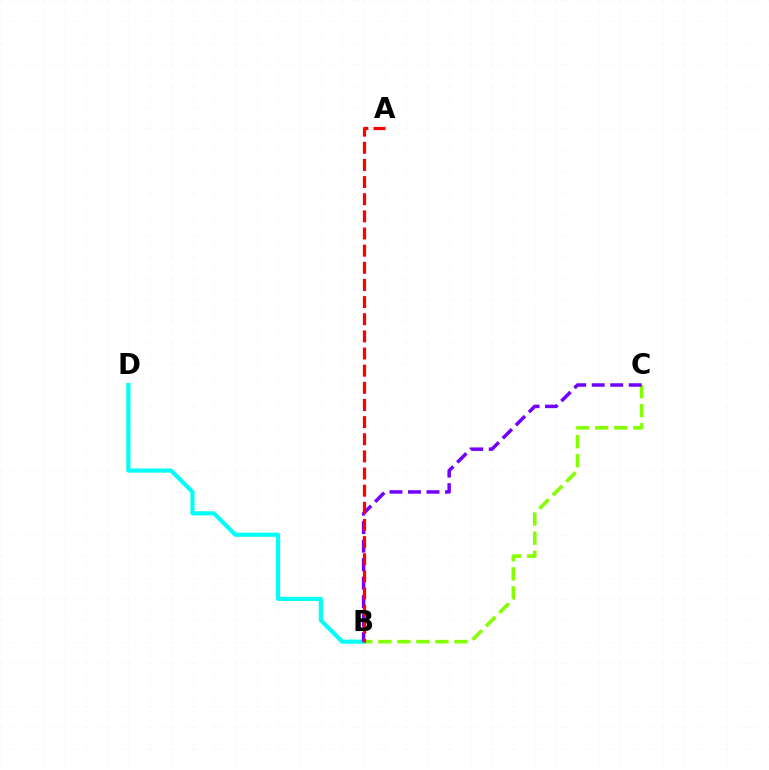{('B', 'C'): [{'color': '#84ff00', 'line_style': 'dashed', 'thickness': 2.59}, {'color': '#7200ff', 'line_style': 'dashed', 'thickness': 2.51}], ('B', 'D'): [{'color': '#00fff6', 'line_style': 'solid', 'thickness': 2.98}], ('A', 'B'): [{'color': '#ff0000', 'line_style': 'dashed', 'thickness': 2.33}]}